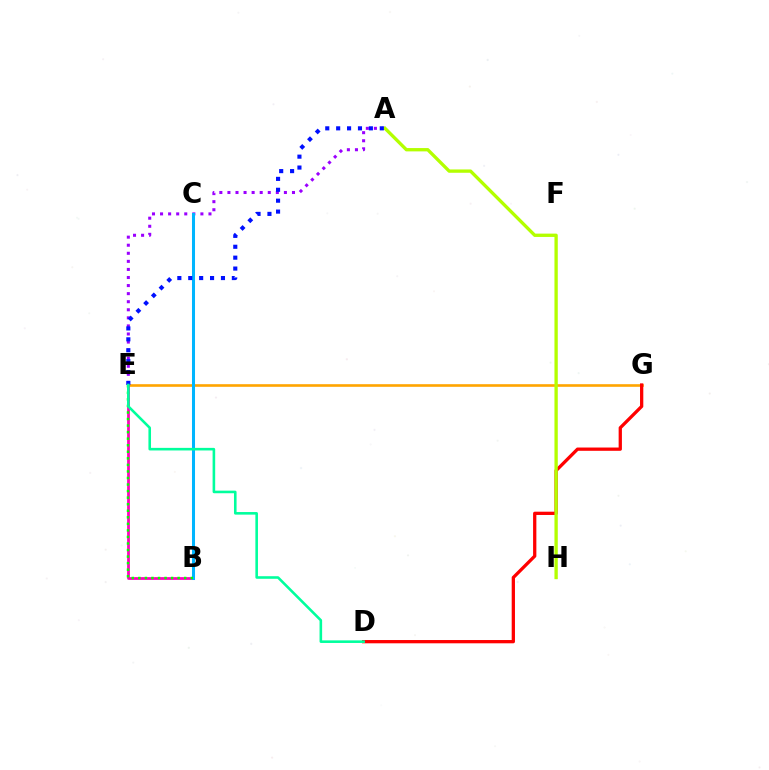{('A', 'E'): [{'color': '#9b00ff', 'line_style': 'dotted', 'thickness': 2.19}, {'color': '#0010ff', 'line_style': 'dotted', 'thickness': 2.96}], ('E', 'G'): [{'color': '#ffa500', 'line_style': 'solid', 'thickness': 1.89}], ('B', 'E'): [{'color': '#ff00bd', 'line_style': 'solid', 'thickness': 1.99}, {'color': '#08ff00', 'line_style': 'dotted', 'thickness': 1.78}], ('D', 'G'): [{'color': '#ff0000', 'line_style': 'solid', 'thickness': 2.36}], ('A', 'H'): [{'color': '#b3ff00', 'line_style': 'solid', 'thickness': 2.39}], ('B', 'C'): [{'color': '#00b5ff', 'line_style': 'solid', 'thickness': 2.18}], ('D', 'E'): [{'color': '#00ff9d', 'line_style': 'solid', 'thickness': 1.86}]}